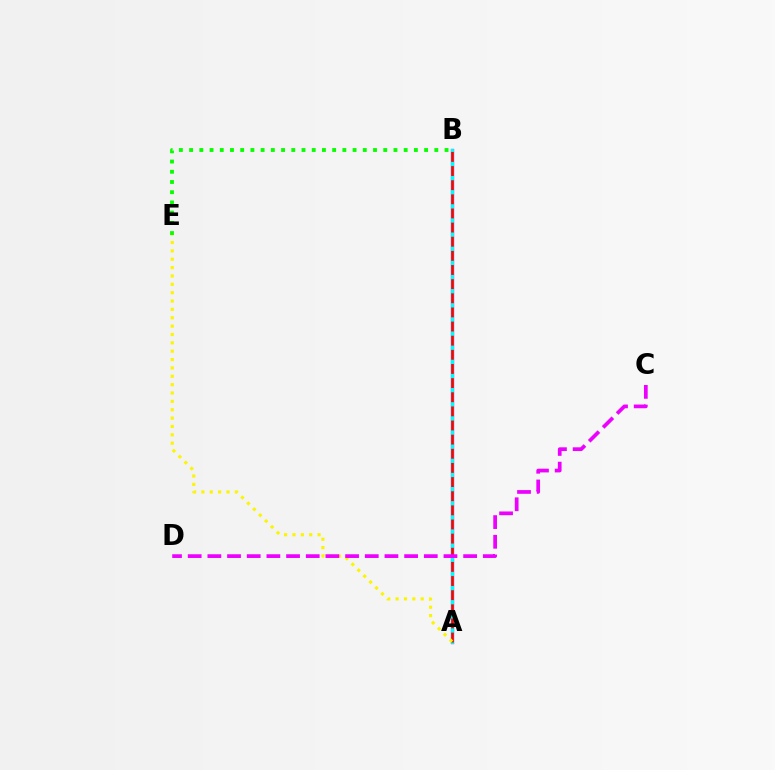{('A', 'B'): [{'color': '#0010ff', 'line_style': 'solid', 'thickness': 2.34}, {'color': '#00fff6', 'line_style': 'solid', 'thickness': 2.13}, {'color': '#ff0000', 'line_style': 'dashed', 'thickness': 1.92}], ('A', 'E'): [{'color': '#fcf500', 'line_style': 'dotted', 'thickness': 2.27}], ('B', 'E'): [{'color': '#08ff00', 'line_style': 'dotted', 'thickness': 2.78}], ('C', 'D'): [{'color': '#ee00ff', 'line_style': 'dashed', 'thickness': 2.67}]}